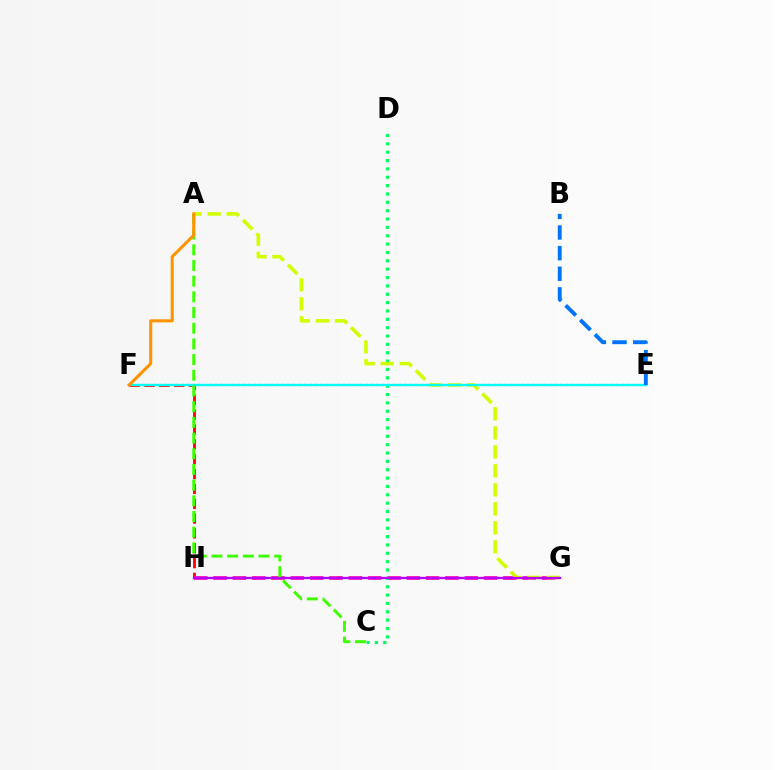{('E', 'F'): [{'color': '#2500ff', 'line_style': 'dotted', 'thickness': 1.51}, {'color': '#00fff6', 'line_style': 'solid', 'thickness': 1.68}], ('F', 'H'): [{'color': '#ff0000', 'line_style': 'dashed', 'thickness': 2.02}], ('G', 'H'): [{'color': '#ff00ac', 'line_style': 'dashed', 'thickness': 2.62}, {'color': '#b900ff', 'line_style': 'solid', 'thickness': 1.65}], ('C', 'D'): [{'color': '#00ff5c', 'line_style': 'dotted', 'thickness': 2.27}], ('A', 'G'): [{'color': '#d1ff00', 'line_style': 'dashed', 'thickness': 2.58}], ('B', 'E'): [{'color': '#0074ff', 'line_style': 'dashed', 'thickness': 2.8}], ('A', 'C'): [{'color': '#3dff00', 'line_style': 'dashed', 'thickness': 2.13}], ('A', 'F'): [{'color': '#ff9400', 'line_style': 'solid', 'thickness': 2.21}]}